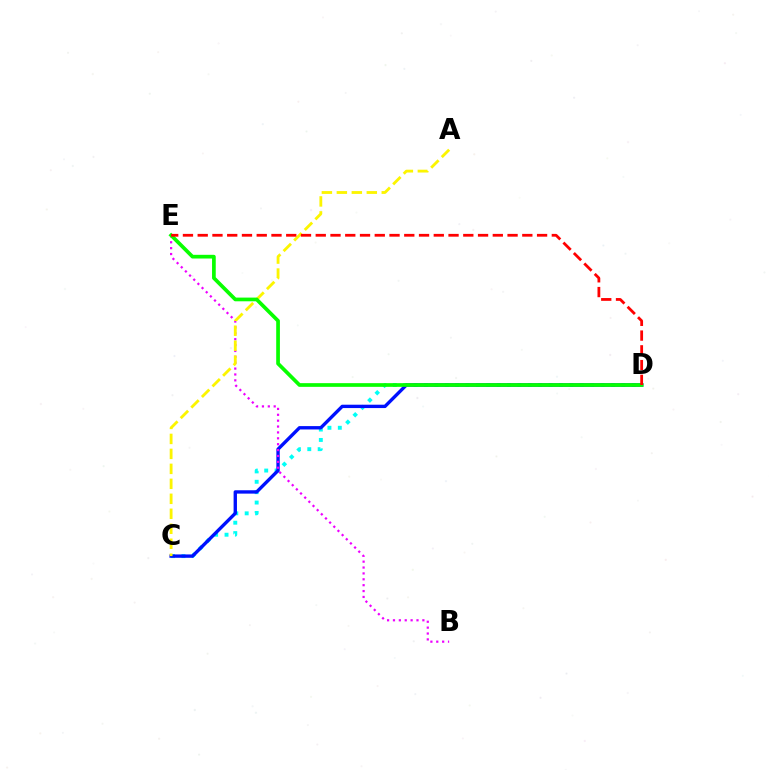{('C', 'D'): [{'color': '#00fff6', 'line_style': 'dotted', 'thickness': 2.82}, {'color': '#0010ff', 'line_style': 'solid', 'thickness': 2.42}], ('B', 'E'): [{'color': '#ee00ff', 'line_style': 'dotted', 'thickness': 1.6}], ('A', 'C'): [{'color': '#fcf500', 'line_style': 'dashed', 'thickness': 2.03}], ('D', 'E'): [{'color': '#08ff00', 'line_style': 'solid', 'thickness': 2.66}, {'color': '#ff0000', 'line_style': 'dashed', 'thickness': 2.0}]}